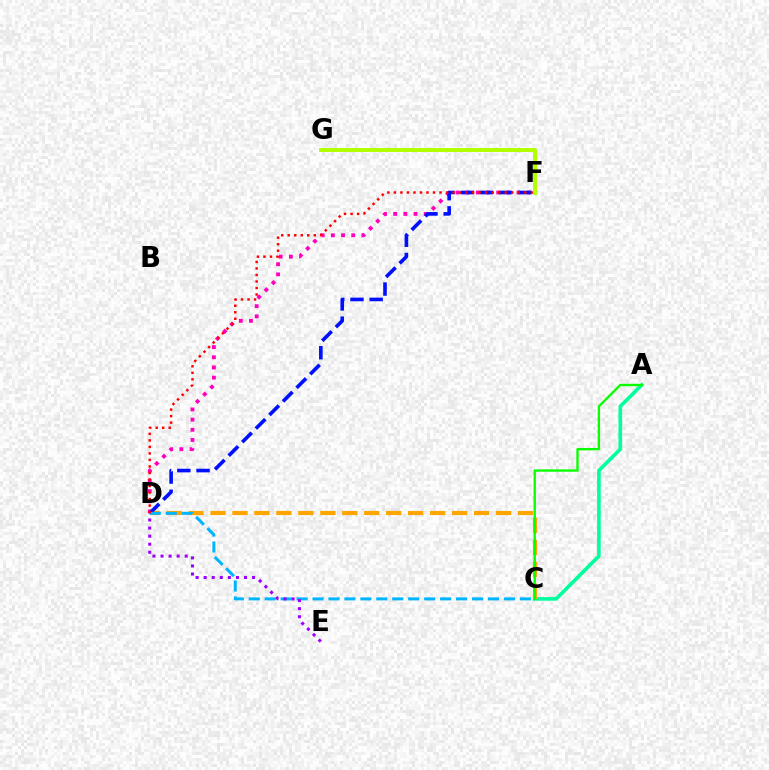{('D', 'F'): [{'color': '#ff00bd', 'line_style': 'dotted', 'thickness': 2.76}, {'color': '#0010ff', 'line_style': 'dashed', 'thickness': 2.61}, {'color': '#ff0000', 'line_style': 'dotted', 'thickness': 1.77}], ('A', 'C'): [{'color': '#00ff9d', 'line_style': 'solid', 'thickness': 2.61}, {'color': '#08ff00', 'line_style': 'solid', 'thickness': 1.69}], ('C', 'D'): [{'color': '#ffa500', 'line_style': 'dashed', 'thickness': 2.98}, {'color': '#00b5ff', 'line_style': 'dashed', 'thickness': 2.17}], ('D', 'E'): [{'color': '#9b00ff', 'line_style': 'dotted', 'thickness': 2.19}], ('F', 'G'): [{'color': '#b3ff00', 'line_style': 'solid', 'thickness': 2.87}]}